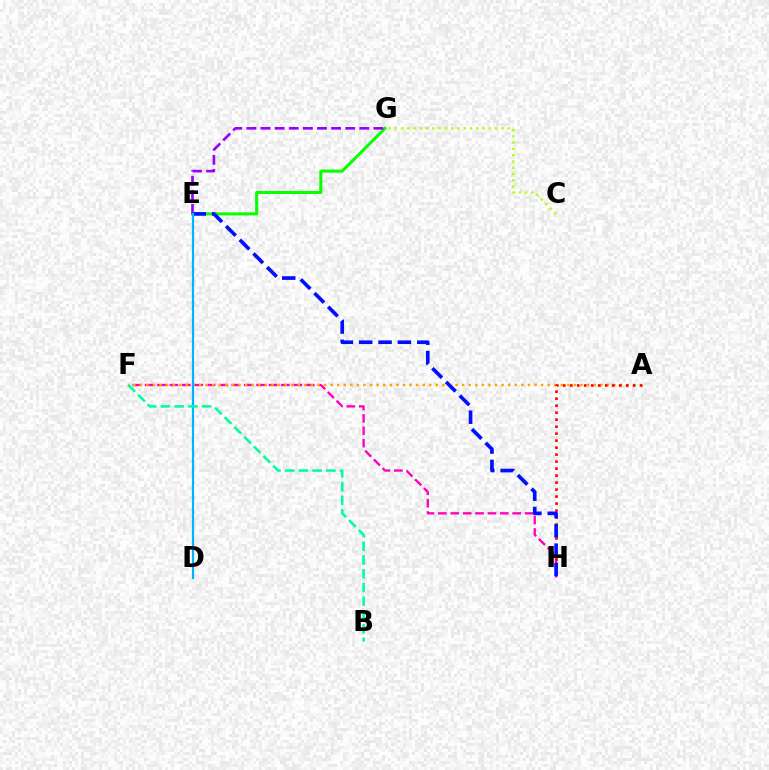{('C', 'G'): [{'color': '#b3ff00', 'line_style': 'dotted', 'thickness': 1.71}], ('F', 'H'): [{'color': '#ff00bd', 'line_style': 'dashed', 'thickness': 1.68}], ('E', 'G'): [{'color': '#08ff00', 'line_style': 'solid', 'thickness': 2.2}, {'color': '#9b00ff', 'line_style': 'dashed', 'thickness': 1.92}], ('A', 'F'): [{'color': '#ffa500', 'line_style': 'dotted', 'thickness': 1.79}], ('A', 'H'): [{'color': '#ff0000', 'line_style': 'dotted', 'thickness': 1.9}], ('E', 'H'): [{'color': '#0010ff', 'line_style': 'dashed', 'thickness': 2.63}], ('D', 'E'): [{'color': '#00b5ff', 'line_style': 'solid', 'thickness': 1.61}], ('B', 'F'): [{'color': '#00ff9d', 'line_style': 'dashed', 'thickness': 1.86}]}